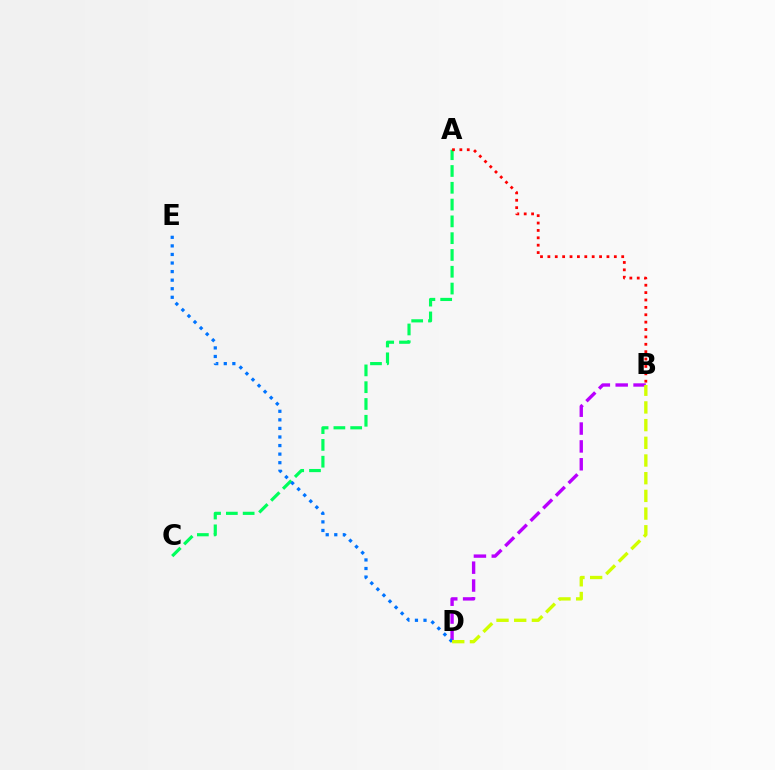{('B', 'D'): [{'color': '#b900ff', 'line_style': 'dashed', 'thickness': 2.43}, {'color': '#d1ff00', 'line_style': 'dashed', 'thickness': 2.4}], ('A', 'C'): [{'color': '#00ff5c', 'line_style': 'dashed', 'thickness': 2.28}], ('D', 'E'): [{'color': '#0074ff', 'line_style': 'dotted', 'thickness': 2.33}], ('A', 'B'): [{'color': '#ff0000', 'line_style': 'dotted', 'thickness': 2.01}]}